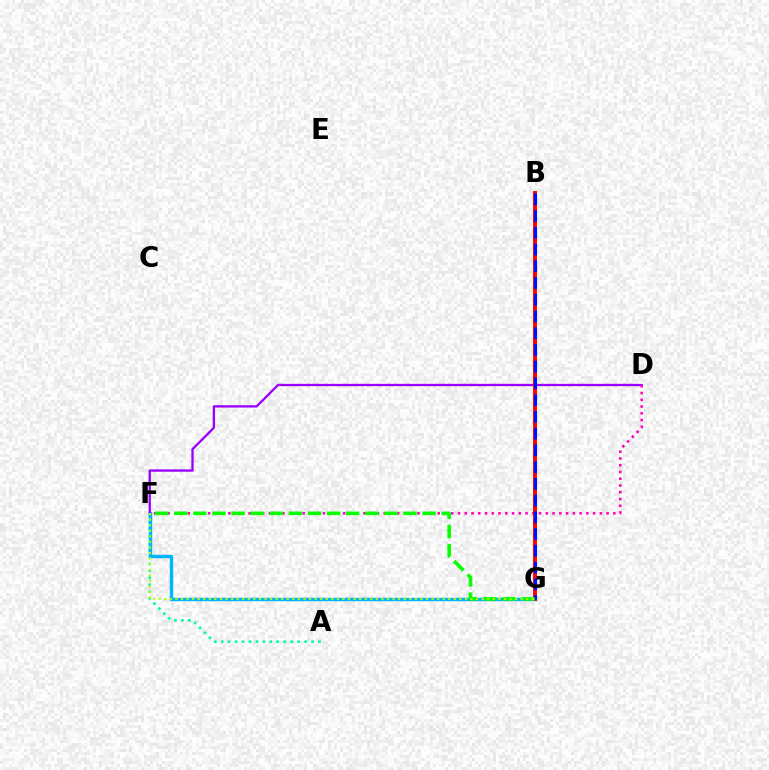{('A', 'F'): [{'color': '#00ff9d', 'line_style': 'dotted', 'thickness': 1.89}], ('B', 'G'): [{'color': '#ffa500', 'line_style': 'solid', 'thickness': 2.7}, {'color': '#ff0000', 'line_style': 'solid', 'thickness': 2.78}, {'color': '#0010ff', 'line_style': 'dashed', 'thickness': 2.27}], ('F', 'G'): [{'color': '#00b5ff', 'line_style': 'solid', 'thickness': 2.46}, {'color': '#08ff00', 'line_style': 'dashed', 'thickness': 2.6}, {'color': '#b3ff00', 'line_style': 'dotted', 'thickness': 1.51}], ('D', 'F'): [{'color': '#9b00ff', 'line_style': 'solid', 'thickness': 1.67}, {'color': '#ff00bd', 'line_style': 'dotted', 'thickness': 1.84}]}